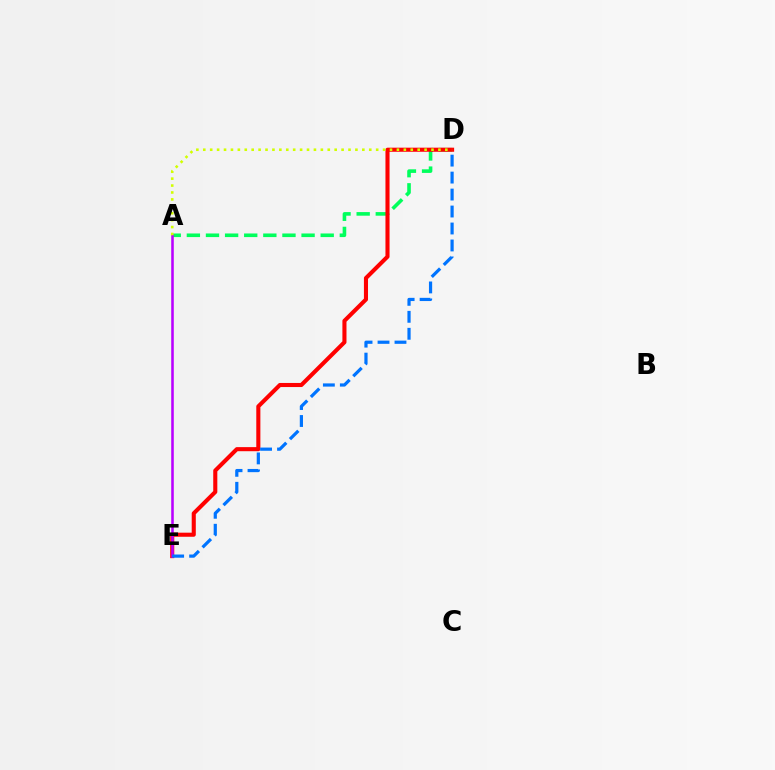{('A', 'D'): [{'color': '#00ff5c', 'line_style': 'dashed', 'thickness': 2.6}, {'color': '#d1ff00', 'line_style': 'dotted', 'thickness': 1.88}], ('D', 'E'): [{'color': '#ff0000', 'line_style': 'solid', 'thickness': 2.94}, {'color': '#0074ff', 'line_style': 'dashed', 'thickness': 2.31}], ('A', 'E'): [{'color': '#b900ff', 'line_style': 'solid', 'thickness': 1.84}]}